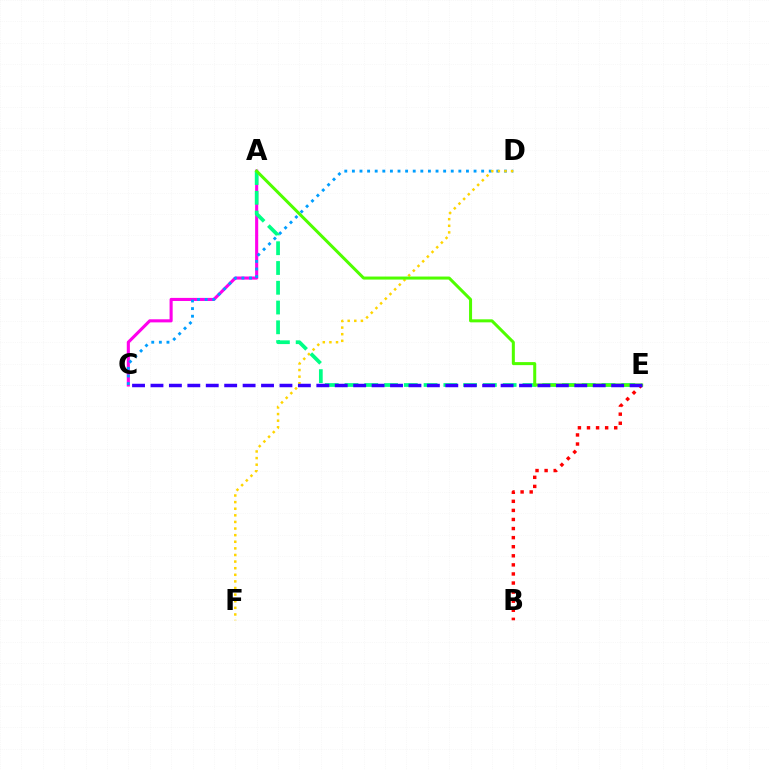{('B', 'E'): [{'color': '#ff0000', 'line_style': 'dotted', 'thickness': 2.47}], ('A', 'C'): [{'color': '#ff00ed', 'line_style': 'solid', 'thickness': 2.23}], ('C', 'D'): [{'color': '#009eff', 'line_style': 'dotted', 'thickness': 2.07}], ('D', 'F'): [{'color': '#ffd500', 'line_style': 'dotted', 'thickness': 1.8}], ('A', 'E'): [{'color': '#00ff86', 'line_style': 'dashed', 'thickness': 2.69}, {'color': '#4fff00', 'line_style': 'solid', 'thickness': 2.18}], ('C', 'E'): [{'color': '#3700ff', 'line_style': 'dashed', 'thickness': 2.5}]}